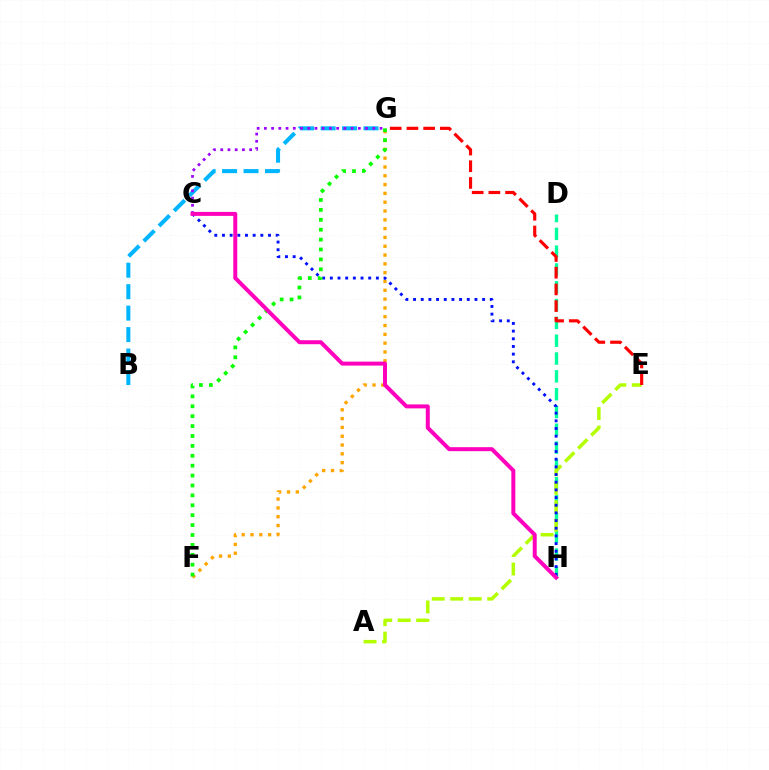{('B', 'G'): [{'color': '#00b5ff', 'line_style': 'dashed', 'thickness': 2.92}], ('D', 'H'): [{'color': '#00ff9d', 'line_style': 'dashed', 'thickness': 2.42}], ('A', 'E'): [{'color': '#b3ff00', 'line_style': 'dashed', 'thickness': 2.51}], ('C', 'G'): [{'color': '#9b00ff', 'line_style': 'dotted', 'thickness': 1.96}], ('F', 'G'): [{'color': '#ffa500', 'line_style': 'dotted', 'thickness': 2.39}, {'color': '#08ff00', 'line_style': 'dotted', 'thickness': 2.69}], ('C', 'H'): [{'color': '#0010ff', 'line_style': 'dotted', 'thickness': 2.08}, {'color': '#ff00bd', 'line_style': 'solid', 'thickness': 2.86}], ('E', 'G'): [{'color': '#ff0000', 'line_style': 'dashed', 'thickness': 2.27}]}